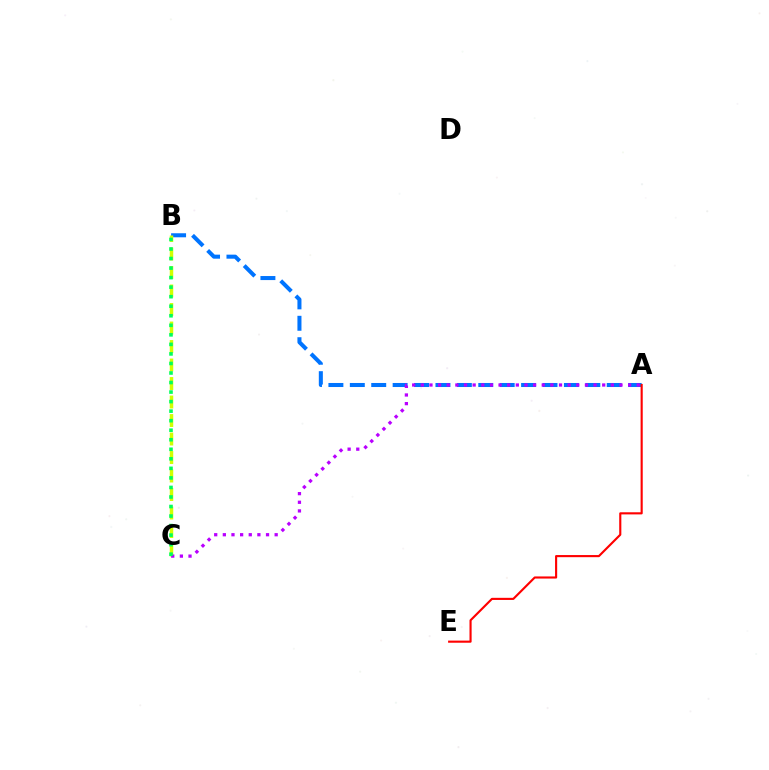{('A', 'B'): [{'color': '#0074ff', 'line_style': 'dashed', 'thickness': 2.91}], ('B', 'C'): [{'color': '#d1ff00', 'line_style': 'dashed', 'thickness': 2.51}, {'color': '#00ff5c', 'line_style': 'dotted', 'thickness': 2.59}], ('A', 'C'): [{'color': '#b900ff', 'line_style': 'dotted', 'thickness': 2.35}], ('A', 'E'): [{'color': '#ff0000', 'line_style': 'solid', 'thickness': 1.53}]}